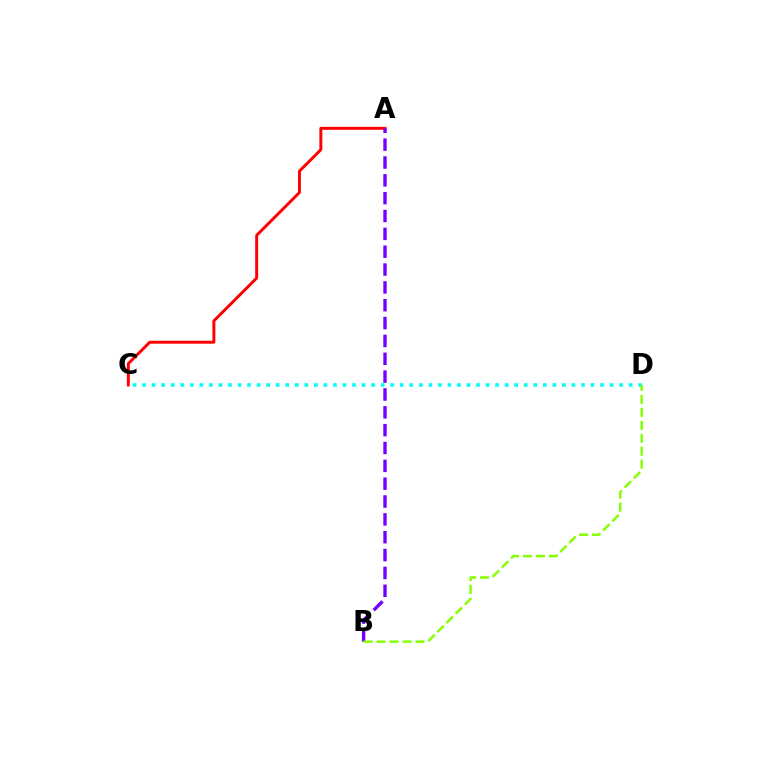{('C', 'D'): [{'color': '#00fff6', 'line_style': 'dotted', 'thickness': 2.59}], ('A', 'C'): [{'color': '#ff0000', 'line_style': 'solid', 'thickness': 2.12}], ('A', 'B'): [{'color': '#7200ff', 'line_style': 'dashed', 'thickness': 2.42}], ('B', 'D'): [{'color': '#84ff00', 'line_style': 'dashed', 'thickness': 1.76}]}